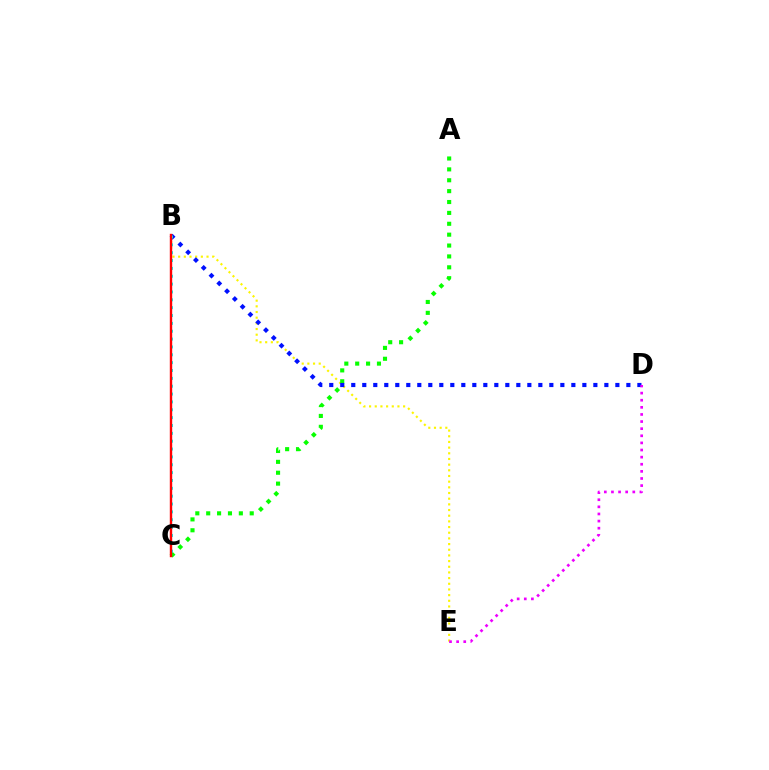{('B', 'E'): [{'color': '#fcf500', 'line_style': 'dotted', 'thickness': 1.54}], ('A', 'C'): [{'color': '#08ff00', 'line_style': 'dotted', 'thickness': 2.96}], ('B', 'D'): [{'color': '#0010ff', 'line_style': 'dotted', 'thickness': 2.99}], ('D', 'E'): [{'color': '#ee00ff', 'line_style': 'dotted', 'thickness': 1.93}], ('B', 'C'): [{'color': '#00fff6', 'line_style': 'dotted', 'thickness': 2.13}, {'color': '#ff0000', 'line_style': 'solid', 'thickness': 1.72}]}